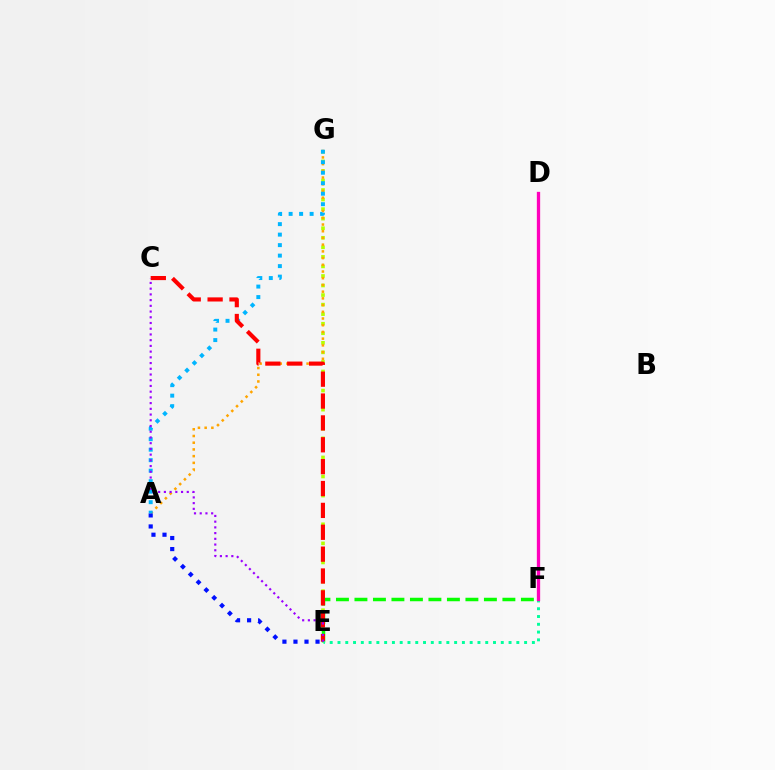{('E', 'G'): [{'color': '#b3ff00', 'line_style': 'dotted', 'thickness': 2.59}], ('A', 'G'): [{'color': '#ffa500', 'line_style': 'dotted', 'thickness': 1.82}, {'color': '#00b5ff', 'line_style': 'dotted', 'thickness': 2.85}], ('A', 'E'): [{'color': '#0010ff', 'line_style': 'dotted', 'thickness': 3.0}], ('E', 'F'): [{'color': '#08ff00', 'line_style': 'dashed', 'thickness': 2.51}, {'color': '#00ff9d', 'line_style': 'dotted', 'thickness': 2.11}], ('C', 'E'): [{'color': '#ff0000', 'line_style': 'dashed', 'thickness': 2.97}, {'color': '#9b00ff', 'line_style': 'dotted', 'thickness': 1.55}], ('D', 'F'): [{'color': '#ff00bd', 'line_style': 'solid', 'thickness': 2.38}]}